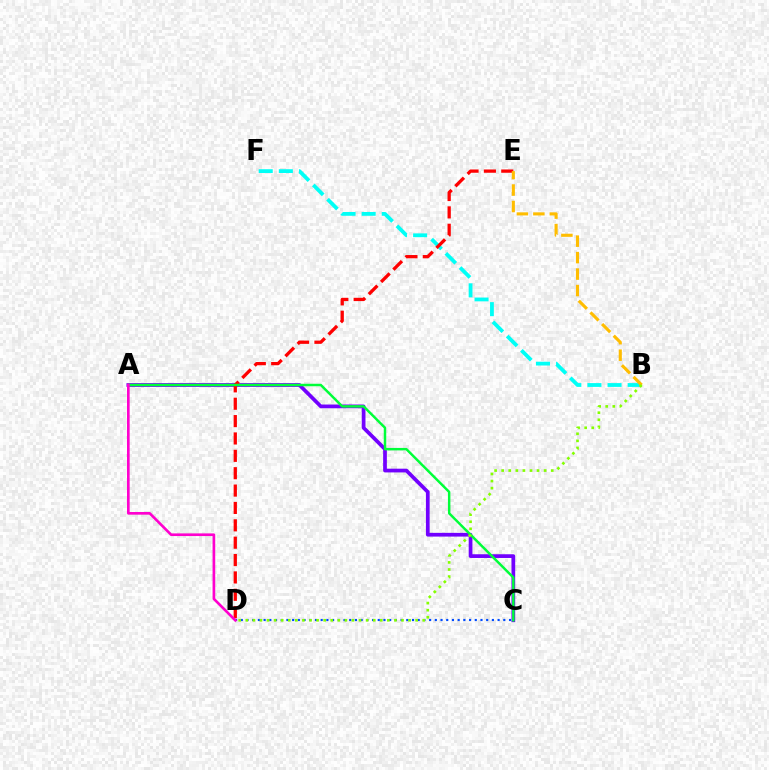{('B', 'F'): [{'color': '#00fff6', 'line_style': 'dashed', 'thickness': 2.73}], ('A', 'C'): [{'color': '#7200ff', 'line_style': 'solid', 'thickness': 2.68}, {'color': '#00ff39', 'line_style': 'solid', 'thickness': 1.78}], ('D', 'E'): [{'color': '#ff0000', 'line_style': 'dashed', 'thickness': 2.36}], ('C', 'D'): [{'color': '#004bff', 'line_style': 'dotted', 'thickness': 1.55}], ('A', 'D'): [{'color': '#ff00cf', 'line_style': 'solid', 'thickness': 1.91}], ('B', 'E'): [{'color': '#ffbd00', 'line_style': 'dashed', 'thickness': 2.24}], ('B', 'D'): [{'color': '#84ff00', 'line_style': 'dotted', 'thickness': 1.92}]}